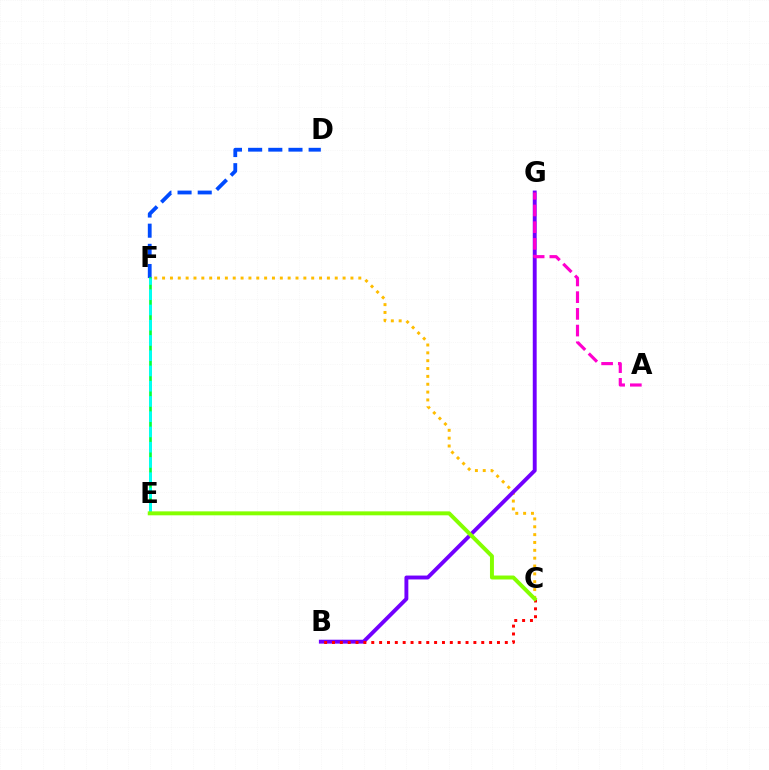{('D', 'F'): [{'color': '#004bff', 'line_style': 'dashed', 'thickness': 2.74}], ('C', 'F'): [{'color': '#ffbd00', 'line_style': 'dotted', 'thickness': 2.13}], ('B', 'G'): [{'color': '#7200ff', 'line_style': 'solid', 'thickness': 2.8}], ('A', 'G'): [{'color': '#ff00cf', 'line_style': 'dashed', 'thickness': 2.27}], ('B', 'C'): [{'color': '#ff0000', 'line_style': 'dotted', 'thickness': 2.13}], ('E', 'F'): [{'color': '#00ff39', 'line_style': 'solid', 'thickness': 1.92}, {'color': '#00fff6', 'line_style': 'dashed', 'thickness': 2.07}], ('C', 'E'): [{'color': '#84ff00', 'line_style': 'solid', 'thickness': 2.84}]}